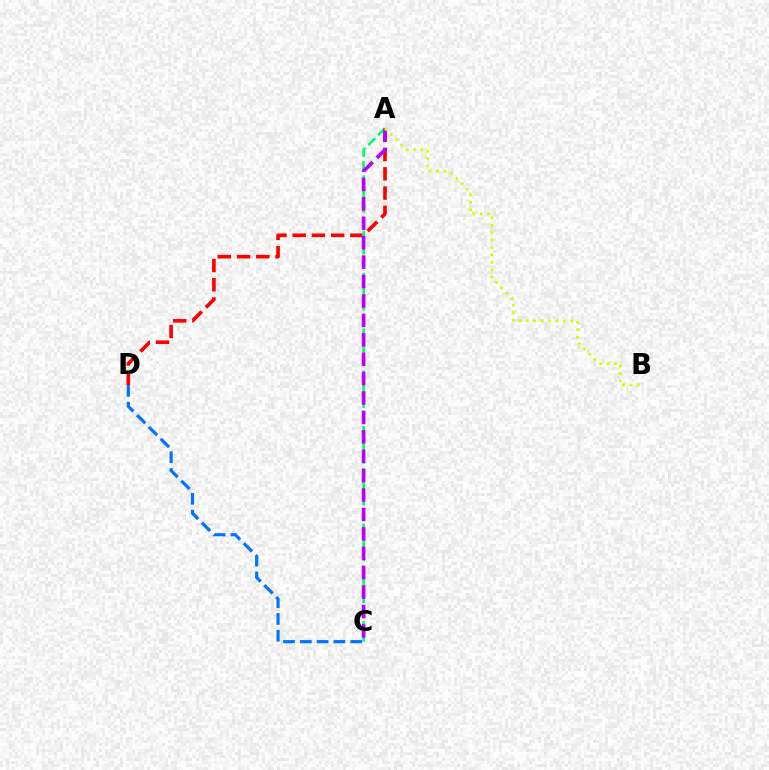{('A', 'D'): [{'color': '#ff0000', 'line_style': 'dashed', 'thickness': 2.62}], ('A', 'C'): [{'color': '#00ff5c', 'line_style': 'dashed', 'thickness': 1.89}, {'color': '#b900ff', 'line_style': 'dashed', 'thickness': 2.64}], ('A', 'B'): [{'color': '#d1ff00', 'line_style': 'dotted', 'thickness': 2.01}], ('C', 'D'): [{'color': '#0074ff', 'line_style': 'dashed', 'thickness': 2.28}]}